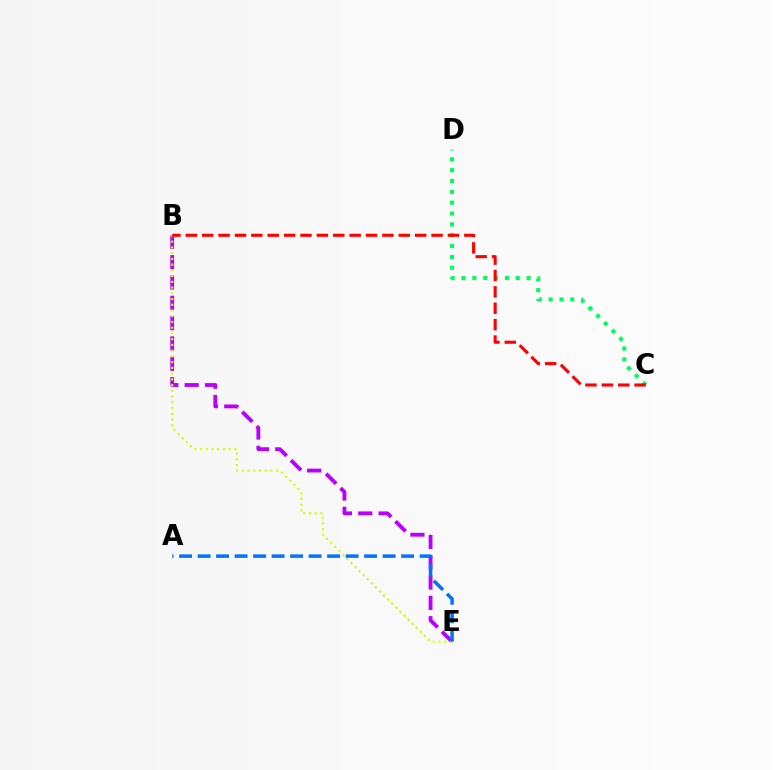{('C', 'D'): [{'color': '#00ff5c', 'line_style': 'dotted', 'thickness': 2.95}], ('B', 'E'): [{'color': '#b900ff', 'line_style': 'dashed', 'thickness': 2.76}, {'color': '#d1ff00', 'line_style': 'dotted', 'thickness': 1.56}], ('B', 'C'): [{'color': '#ff0000', 'line_style': 'dashed', 'thickness': 2.23}], ('A', 'E'): [{'color': '#0074ff', 'line_style': 'dashed', 'thickness': 2.51}]}